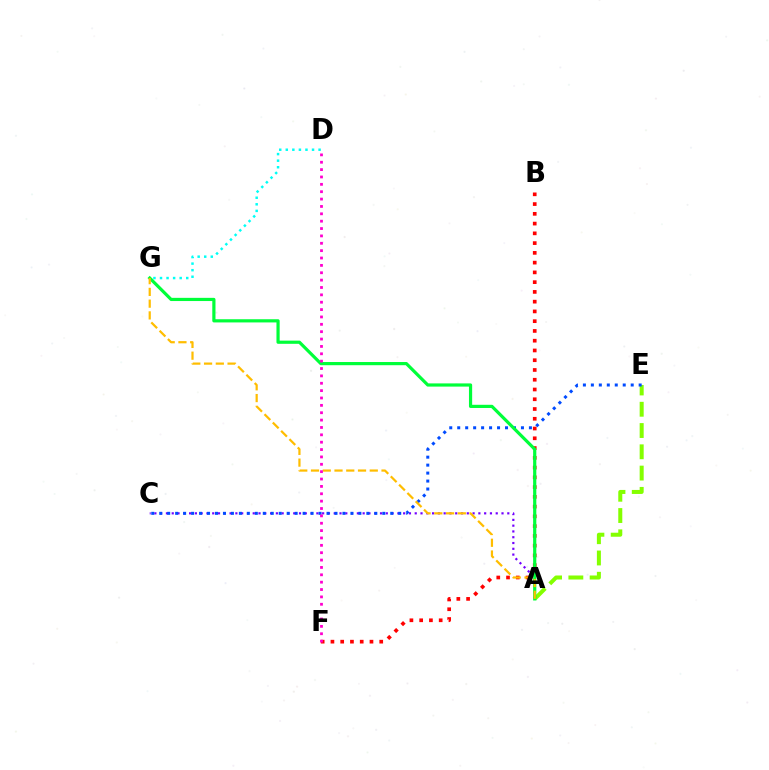{('A', 'E'): [{'color': '#84ff00', 'line_style': 'dashed', 'thickness': 2.89}], ('A', 'C'): [{'color': '#7200ff', 'line_style': 'dotted', 'thickness': 1.57}], ('B', 'F'): [{'color': '#ff0000', 'line_style': 'dotted', 'thickness': 2.65}], ('C', 'E'): [{'color': '#004bff', 'line_style': 'dotted', 'thickness': 2.16}], ('D', 'G'): [{'color': '#00fff6', 'line_style': 'dotted', 'thickness': 1.78}], ('A', 'G'): [{'color': '#00ff39', 'line_style': 'solid', 'thickness': 2.3}, {'color': '#ffbd00', 'line_style': 'dashed', 'thickness': 1.6}], ('D', 'F'): [{'color': '#ff00cf', 'line_style': 'dotted', 'thickness': 2.0}]}